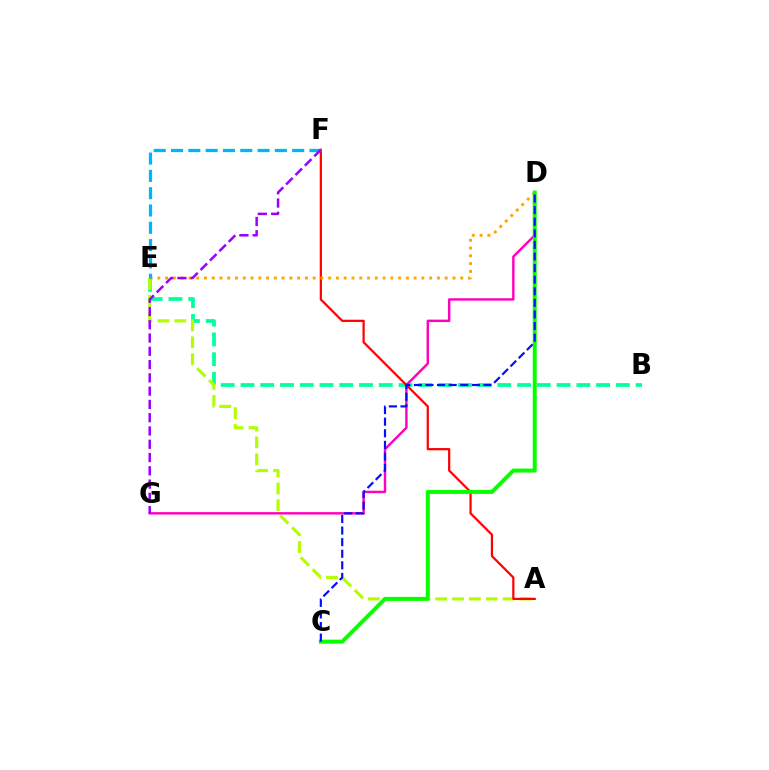{('B', 'E'): [{'color': '#00ff9d', 'line_style': 'dashed', 'thickness': 2.68}], ('A', 'E'): [{'color': '#b3ff00', 'line_style': 'dashed', 'thickness': 2.29}], ('D', 'G'): [{'color': '#ff00bd', 'line_style': 'solid', 'thickness': 1.75}], ('A', 'F'): [{'color': '#ff0000', 'line_style': 'solid', 'thickness': 1.6}], ('D', 'E'): [{'color': '#ffa500', 'line_style': 'dotted', 'thickness': 2.11}], ('E', 'F'): [{'color': '#00b5ff', 'line_style': 'dashed', 'thickness': 2.35}], ('C', 'D'): [{'color': '#08ff00', 'line_style': 'solid', 'thickness': 2.88}, {'color': '#0010ff', 'line_style': 'dashed', 'thickness': 1.57}], ('F', 'G'): [{'color': '#9b00ff', 'line_style': 'dashed', 'thickness': 1.8}]}